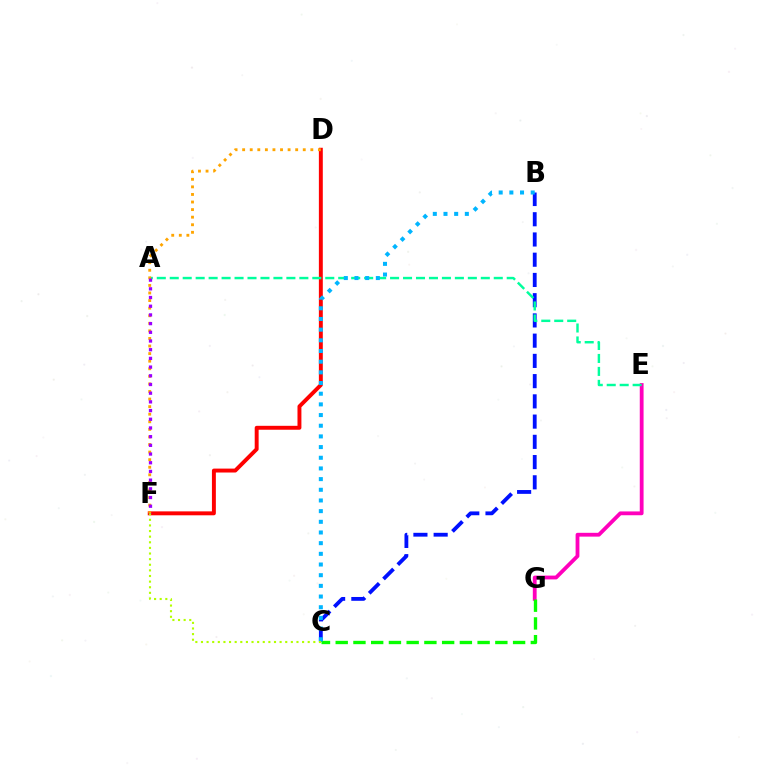{('D', 'F'): [{'color': '#ff0000', 'line_style': 'solid', 'thickness': 2.83}, {'color': '#ffa500', 'line_style': 'dotted', 'thickness': 2.06}], ('E', 'G'): [{'color': '#ff00bd', 'line_style': 'solid', 'thickness': 2.74}], ('B', 'C'): [{'color': '#0010ff', 'line_style': 'dashed', 'thickness': 2.75}, {'color': '#00b5ff', 'line_style': 'dotted', 'thickness': 2.9}], ('C', 'G'): [{'color': '#08ff00', 'line_style': 'dashed', 'thickness': 2.41}], ('A', 'E'): [{'color': '#00ff9d', 'line_style': 'dashed', 'thickness': 1.76}], ('C', 'F'): [{'color': '#b3ff00', 'line_style': 'dotted', 'thickness': 1.53}], ('A', 'F'): [{'color': '#9b00ff', 'line_style': 'dotted', 'thickness': 2.36}]}